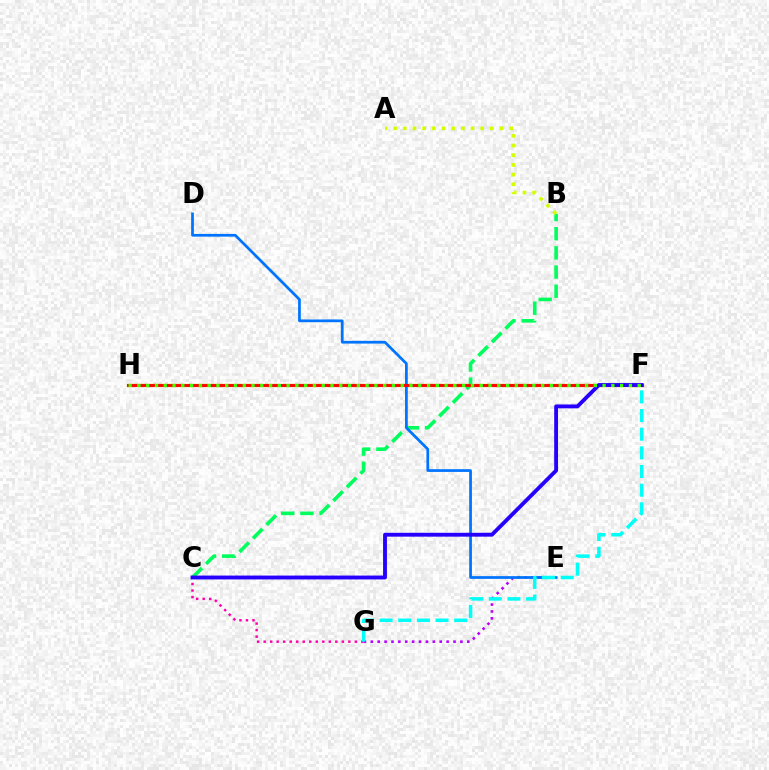{('B', 'C'): [{'color': '#00ff5c', 'line_style': 'dashed', 'thickness': 2.61}], ('E', 'G'): [{'color': '#b900ff', 'line_style': 'dotted', 'thickness': 1.87}], ('F', 'H'): [{'color': '#ff9400', 'line_style': 'solid', 'thickness': 2.36}, {'color': '#ff0000', 'line_style': 'solid', 'thickness': 2.06}, {'color': '#3dff00', 'line_style': 'dotted', 'thickness': 2.38}], ('D', 'E'): [{'color': '#0074ff', 'line_style': 'solid', 'thickness': 1.97}], ('C', 'G'): [{'color': '#ff00ac', 'line_style': 'dotted', 'thickness': 1.77}], ('C', 'F'): [{'color': '#2500ff', 'line_style': 'solid', 'thickness': 2.78}], ('F', 'G'): [{'color': '#00fff6', 'line_style': 'dashed', 'thickness': 2.53}], ('A', 'B'): [{'color': '#d1ff00', 'line_style': 'dotted', 'thickness': 2.63}]}